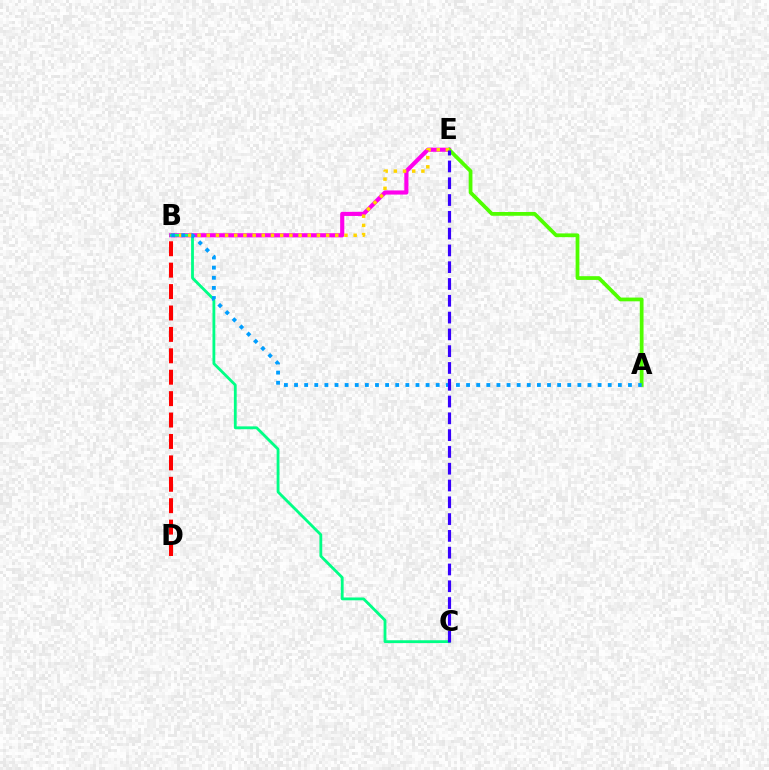{('B', 'E'): [{'color': '#ff00ed', 'line_style': 'solid', 'thickness': 2.98}, {'color': '#ffd500', 'line_style': 'dotted', 'thickness': 2.5}], ('A', 'E'): [{'color': '#4fff00', 'line_style': 'solid', 'thickness': 2.7}], ('B', 'C'): [{'color': '#00ff86', 'line_style': 'solid', 'thickness': 2.03}], ('A', 'B'): [{'color': '#009eff', 'line_style': 'dotted', 'thickness': 2.75}], ('B', 'D'): [{'color': '#ff0000', 'line_style': 'dashed', 'thickness': 2.91}], ('C', 'E'): [{'color': '#3700ff', 'line_style': 'dashed', 'thickness': 2.28}]}